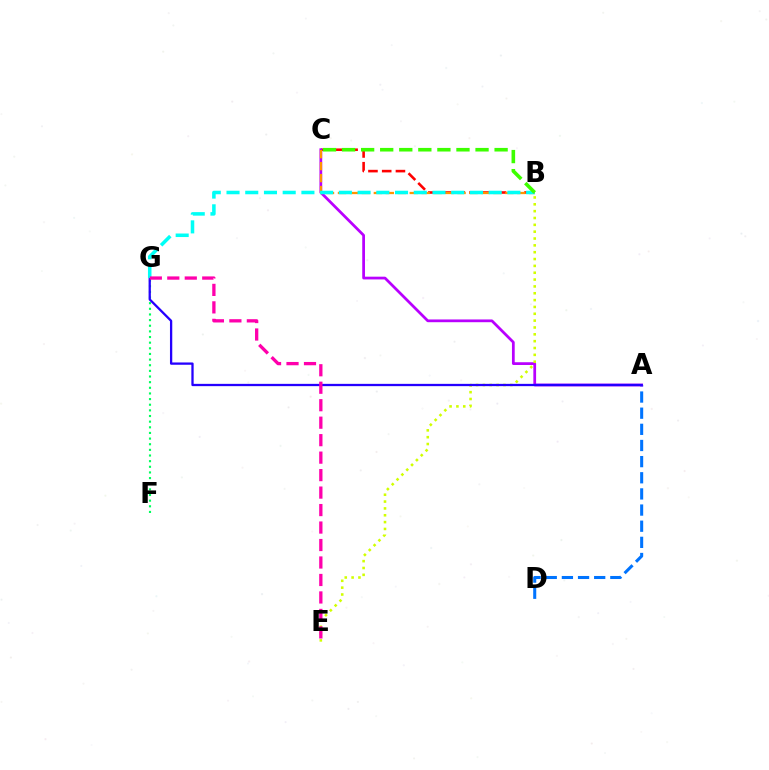{('A', 'D'): [{'color': '#0074ff', 'line_style': 'dashed', 'thickness': 2.19}], ('B', 'C'): [{'color': '#ff0000', 'line_style': 'dashed', 'thickness': 1.87}, {'color': '#ff9400', 'line_style': 'dashed', 'thickness': 1.62}, {'color': '#3dff00', 'line_style': 'dashed', 'thickness': 2.59}], ('A', 'C'): [{'color': '#b900ff', 'line_style': 'solid', 'thickness': 1.98}], ('B', 'E'): [{'color': '#d1ff00', 'line_style': 'dotted', 'thickness': 1.86}], ('F', 'G'): [{'color': '#00ff5c', 'line_style': 'dotted', 'thickness': 1.53}], ('A', 'G'): [{'color': '#2500ff', 'line_style': 'solid', 'thickness': 1.65}], ('B', 'G'): [{'color': '#00fff6', 'line_style': 'dashed', 'thickness': 2.54}], ('E', 'G'): [{'color': '#ff00ac', 'line_style': 'dashed', 'thickness': 2.37}]}